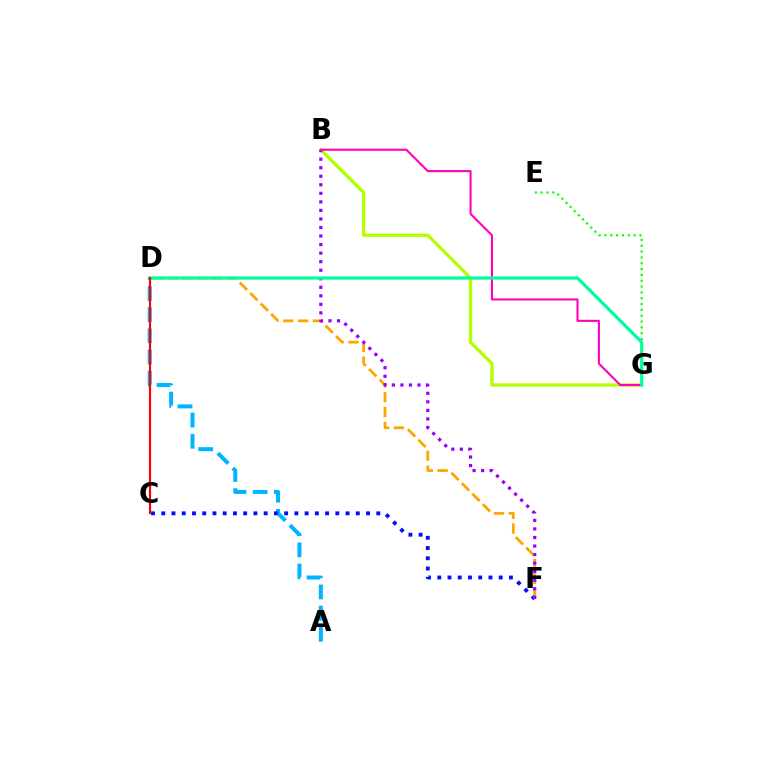{('A', 'D'): [{'color': '#00b5ff', 'line_style': 'dashed', 'thickness': 2.88}], ('C', 'F'): [{'color': '#0010ff', 'line_style': 'dotted', 'thickness': 2.78}], ('D', 'F'): [{'color': '#ffa500', 'line_style': 'dashed', 'thickness': 2.01}], ('B', 'G'): [{'color': '#b3ff00', 'line_style': 'solid', 'thickness': 2.39}, {'color': '#ff00bd', 'line_style': 'solid', 'thickness': 1.5}], ('E', 'G'): [{'color': '#08ff00', 'line_style': 'dotted', 'thickness': 1.58}], ('B', 'F'): [{'color': '#9b00ff', 'line_style': 'dotted', 'thickness': 2.32}], ('D', 'G'): [{'color': '#00ff9d', 'line_style': 'solid', 'thickness': 2.29}], ('C', 'D'): [{'color': '#ff0000', 'line_style': 'solid', 'thickness': 1.56}]}